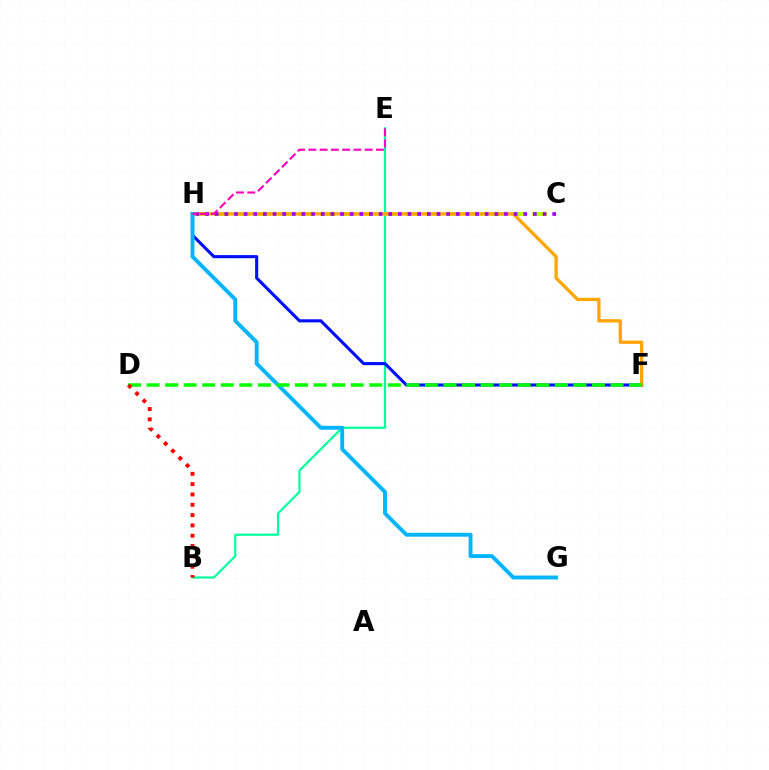{('B', 'E'): [{'color': '#00ff9d', 'line_style': 'solid', 'thickness': 1.58}], ('C', 'H'): [{'color': '#b3ff00', 'line_style': 'dashed', 'thickness': 2.88}, {'color': '#9b00ff', 'line_style': 'dotted', 'thickness': 2.62}], ('F', 'H'): [{'color': '#0010ff', 'line_style': 'solid', 'thickness': 2.24}, {'color': '#ffa500', 'line_style': 'solid', 'thickness': 2.37}], ('G', 'H'): [{'color': '#00b5ff', 'line_style': 'solid', 'thickness': 2.8}], ('D', 'F'): [{'color': '#08ff00', 'line_style': 'dashed', 'thickness': 2.52}], ('B', 'D'): [{'color': '#ff0000', 'line_style': 'dotted', 'thickness': 2.8}], ('E', 'H'): [{'color': '#ff00bd', 'line_style': 'dashed', 'thickness': 1.53}]}